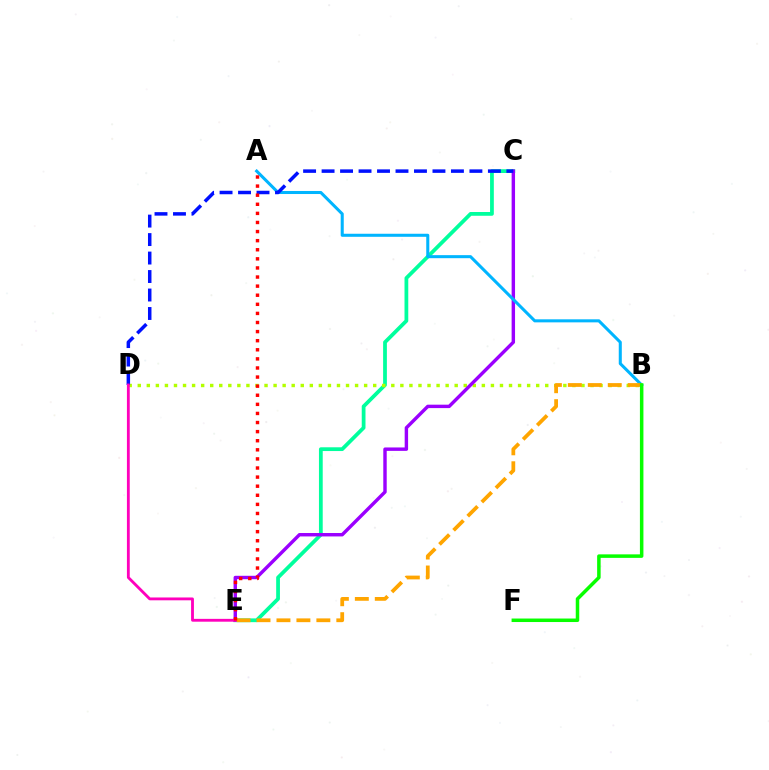{('C', 'E'): [{'color': '#00ff9d', 'line_style': 'solid', 'thickness': 2.71}, {'color': '#9b00ff', 'line_style': 'solid', 'thickness': 2.46}], ('B', 'D'): [{'color': '#b3ff00', 'line_style': 'dotted', 'thickness': 2.46}], ('A', 'B'): [{'color': '#00b5ff', 'line_style': 'solid', 'thickness': 2.19}], ('C', 'D'): [{'color': '#0010ff', 'line_style': 'dashed', 'thickness': 2.51}], ('D', 'E'): [{'color': '#ff00bd', 'line_style': 'solid', 'thickness': 2.04}], ('B', 'E'): [{'color': '#ffa500', 'line_style': 'dashed', 'thickness': 2.71}], ('A', 'E'): [{'color': '#ff0000', 'line_style': 'dotted', 'thickness': 2.47}], ('B', 'F'): [{'color': '#08ff00', 'line_style': 'solid', 'thickness': 2.53}]}